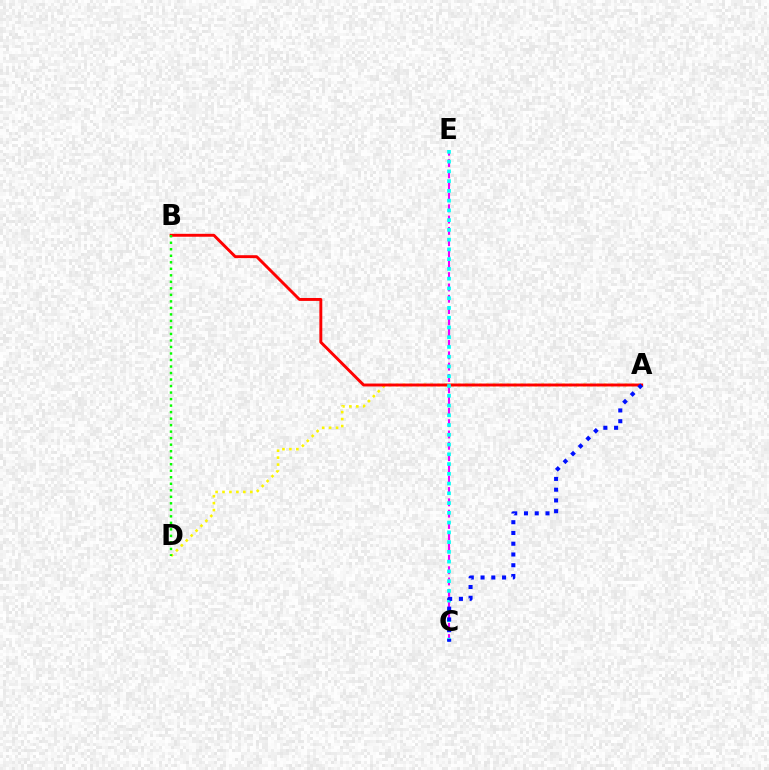{('C', 'E'): [{'color': '#ee00ff', 'line_style': 'dashed', 'thickness': 1.54}, {'color': '#00fff6', 'line_style': 'dotted', 'thickness': 2.65}], ('A', 'D'): [{'color': '#fcf500', 'line_style': 'dotted', 'thickness': 1.89}], ('A', 'B'): [{'color': '#ff0000', 'line_style': 'solid', 'thickness': 2.1}], ('A', 'C'): [{'color': '#0010ff', 'line_style': 'dotted', 'thickness': 2.92}], ('B', 'D'): [{'color': '#08ff00', 'line_style': 'dotted', 'thickness': 1.77}]}